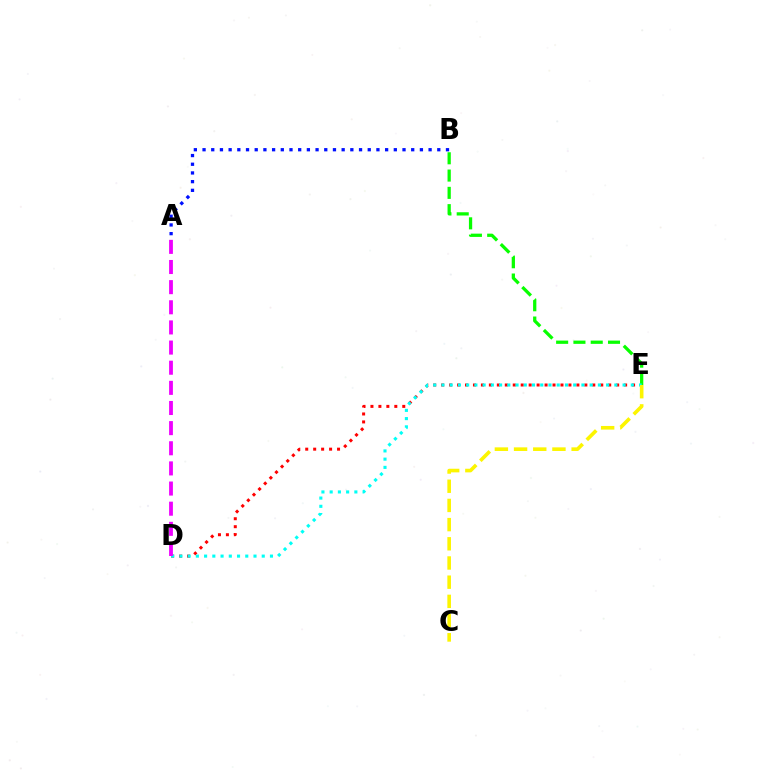{('D', 'E'): [{'color': '#ff0000', 'line_style': 'dotted', 'thickness': 2.16}, {'color': '#00fff6', 'line_style': 'dotted', 'thickness': 2.24}], ('B', 'E'): [{'color': '#08ff00', 'line_style': 'dashed', 'thickness': 2.35}], ('C', 'E'): [{'color': '#fcf500', 'line_style': 'dashed', 'thickness': 2.61}], ('A', 'D'): [{'color': '#ee00ff', 'line_style': 'dashed', 'thickness': 2.74}], ('A', 'B'): [{'color': '#0010ff', 'line_style': 'dotted', 'thickness': 2.36}]}